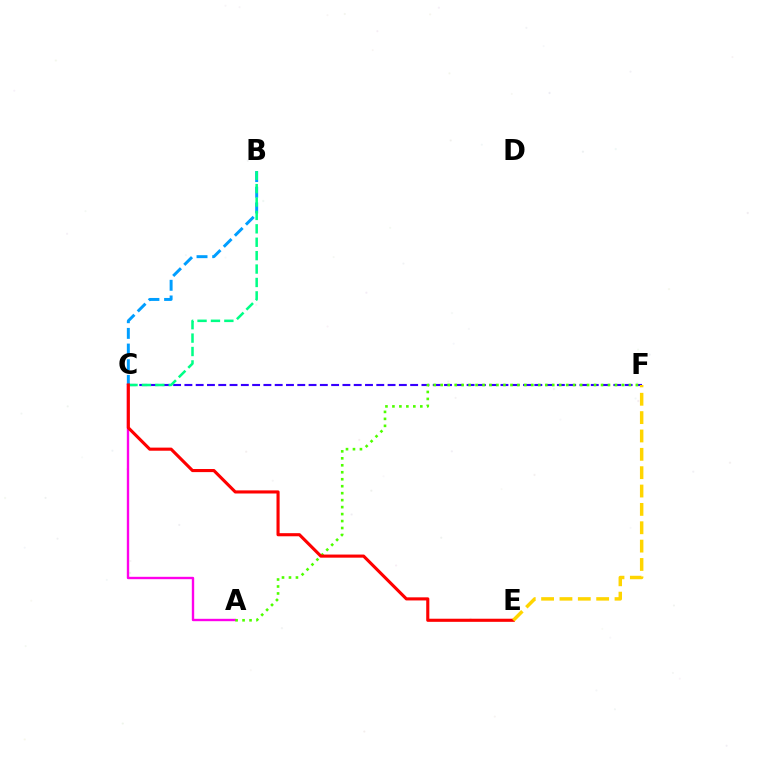{('A', 'C'): [{'color': '#ff00ed', 'line_style': 'solid', 'thickness': 1.71}], ('B', 'C'): [{'color': '#009eff', 'line_style': 'dashed', 'thickness': 2.13}, {'color': '#00ff86', 'line_style': 'dashed', 'thickness': 1.82}], ('C', 'F'): [{'color': '#3700ff', 'line_style': 'dashed', 'thickness': 1.53}], ('A', 'F'): [{'color': '#4fff00', 'line_style': 'dotted', 'thickness': 1.89}], ('C', 'E'): [{'color': '#ff0000', 'line_style': 'solid', 'thickness': 2.24}], ('E', 'F'): [{'color': '#ffd500', 'line_style': 'dashed', 'thickness': 2.49}]}